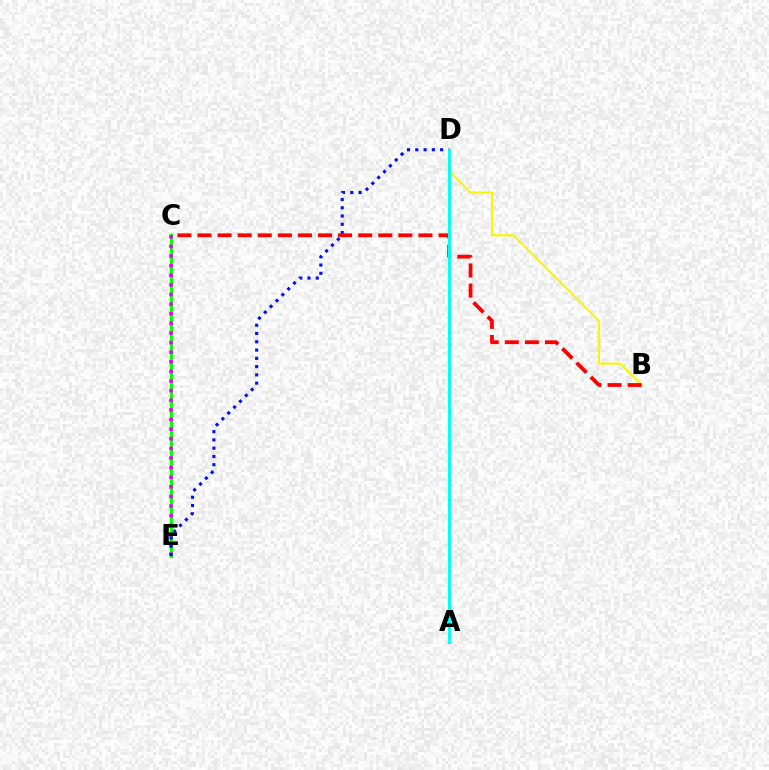{('C', 'E'): [{'color': '#08ff00', 'line_style': 'solid', 'thickness': 2.21}, {'color': '#ee00ff', 'line_style': 'dotted', 'thickness': 2.61}], ('D', 'E'): [{'color': '#0010ff', 'line_style': 'dotted', 'thickness': 2.25}], ('B', 'D'): [{'color': '#fcf500', 'line_style': 'solid', 'thickness': 1.52}], ('B', 'C'): [{'color': '#ff0000', 'line_style': 'dashed', 'thickness': 2.73}], ('A', 'D'): [{'color': '#00fff6', 'line_style': 'solid', 'thickness': 2.12}]}